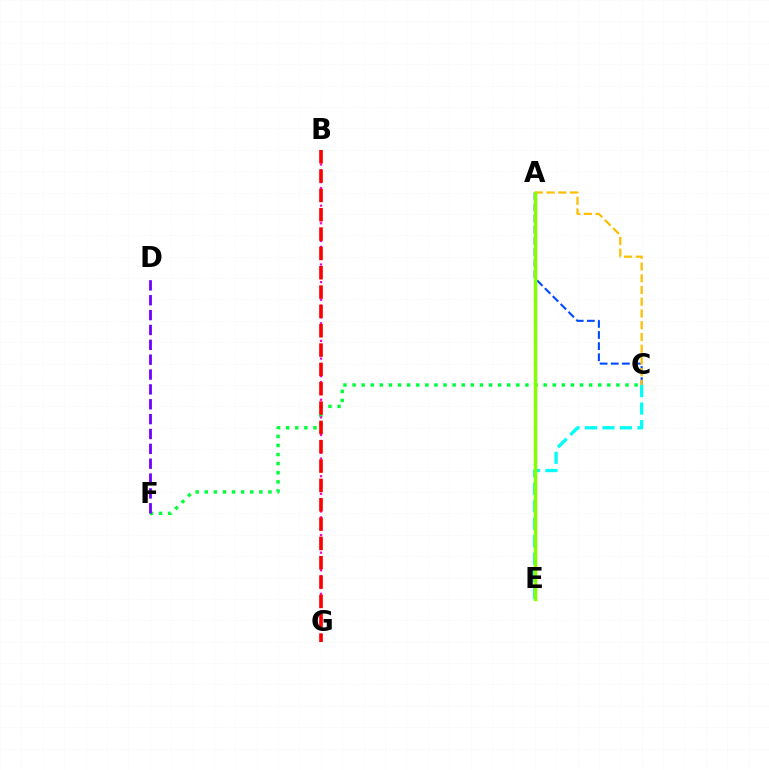{('A', 'C'): [{'color': '#004bff', 'line_style': 'dashed', 'thickness': 1.51}, {'color': '#ffbd00', 'line_style': 'dashed', 'thickness': 1.59}], ('C', 'F'): [{'color': '#00ff39', 'line_style': 'dotted', 'thickness': 2.47}], ('C', 'E'): [{'color': '#00fff6', 'line_style': 'dashed', 'thickness': 2.37}], ('A', 'E'): [{'color': '#84ff00', 'line_style': 'solid', 'thickness': 2.5}], ('D', 'F'): [{'color': '#7200ff', 'line_style': 'dashed', 'thickness': 2.02}], ('B', 'G'): [{'color': '#ff00cf', 'line_style': 'dotted', 'thickness': 1.6}, {'color': '#ff0000', 'line_style': 'dashed', 'thickness': 2.63}]}